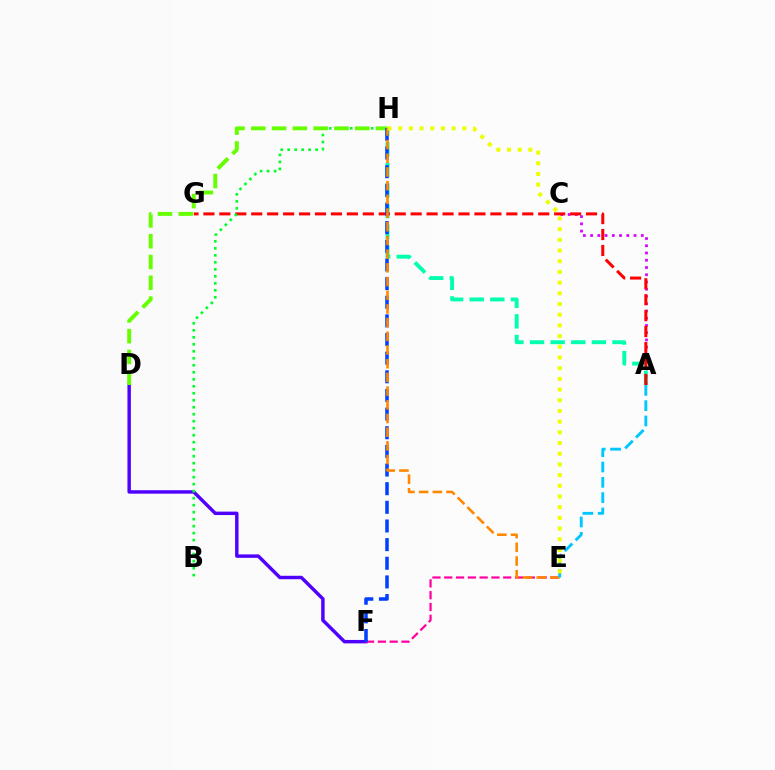{('A', 'C'): [{'color': '#d600ff', 'line_style': 'dotted', 'thickness': 1.97}], ('D', 'F'): [{'color': '#4f00ff', 'line_style': 'solid', 'thickness': 2.48}], ('A', 'H'): [{'color': '#00ffaf', 'line_style': 'dashed', 'thickness': 2.8}], ('A', 'G'): [{'color': '#ff0000', 'line_style': 'dashed', 'thickness': 2.17}], ('B', 'H'): [{'color': '#00ff27', 'line_style': 'dotted', 'thickness': 1.9}], ('E', 'F'): [{'color': '#ff00a0', 'line_style': 'dashed', 'thickness': 1.6}], ('D', 'H'): [{'color': '#66ff00', 'line_style': 'dashed', 'thickness': 2.82}], ('F', 'H'): [{'color': '#003fff', 'line_style': 'dashed', 'thickness': 2.53}], ('E', 'H'): [{'color': '#ff8800', 'line_style': 'dashed', 'thickness': 1.86}, {'color': '#eeff00', 'line_style': 'dotted', 'thickness': 2.9}], ('A', 'E'): [{'color': '#00c7ff', 'line_style': 'dashed', 'thickness': 2.08}]}